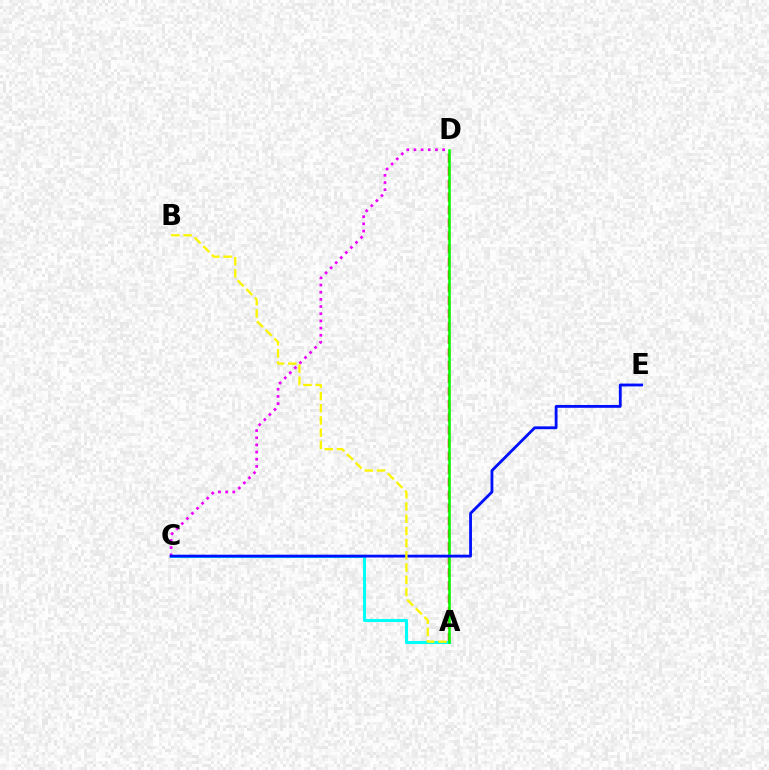{('A', 'D'): [{'color': '#ff0000', 'line_style': 'dashed', 'thickness': 1.76}, {'color': '#08ff00', 'line_style': 'solid', 'thickness': 1.85}], ('C', 'D'): [{'color': '#ee00ff', 'line_style': 'dotted', 'thickness': 1.95}], ('A', 'C'): [{'color': '#00fff6', 'line_style': 'solid', 'thickness': 2.19}], ('C', 'E'): [{'color': '#0010ff', 'line_style': 'solid', 'thickness': 2.04}], ('A', 'B'): [{'color': '#fcf500', 'line_style': 'dashed', 'thickness': 1.66}]}